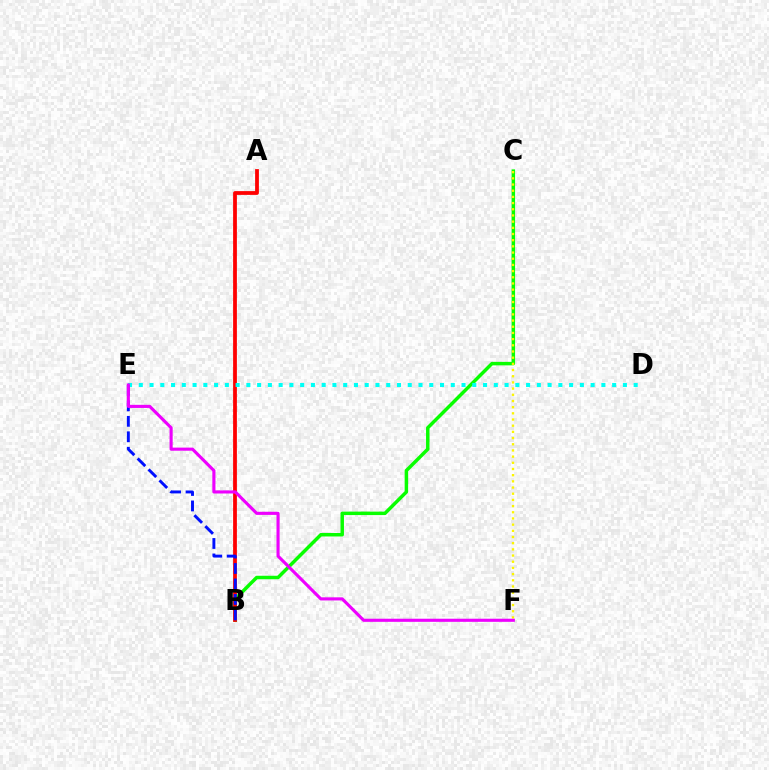{('B', 'C'): [{'color': '#08ff00', 'line_style': 'solid', 'thickness': 2.5}], ('A', 'B'): [{'color': '#ff0000', 'line_style': 'solid', 'thickness': 2.72}], ('D', 'E'): [{'color': '#00fff6', 'line_style': 'dotted', 'thickness': 2.92}], ('C', 'F'): [{'color': '#fcf500', 'line_style': 'dotted', 'thickness': 1.68}], ('B', 'E'): [{'color': '#0010ff', 'line_style': 'dashed', 'thickness': 2.1}], ('E', 'F'): [{'color': '#ee00ff', 'line_style': 'solid', 'thickness': 2.24}]}